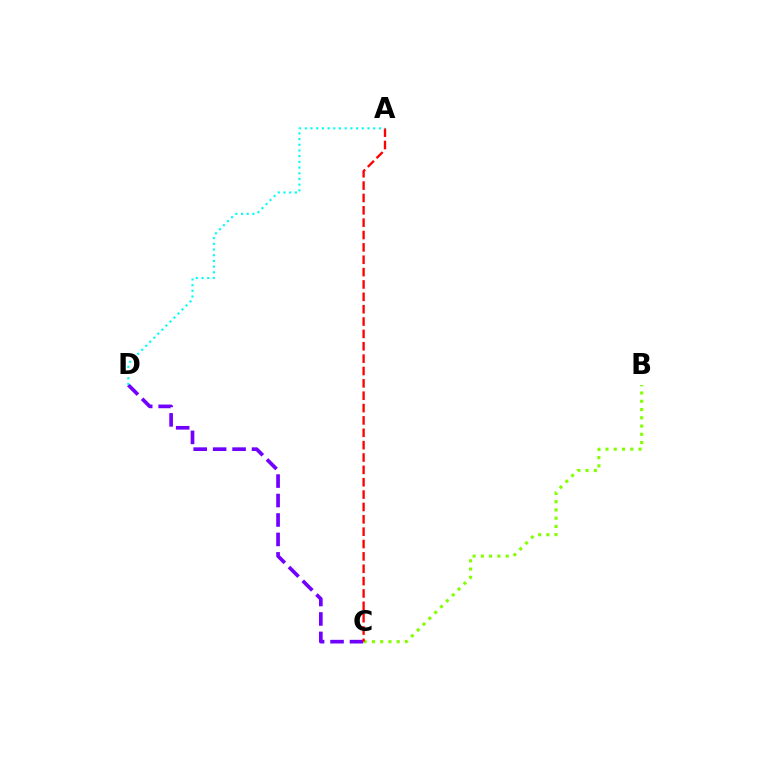{('B', 'C'): [{'color': '#84ff00', 'line_style': 'dotted', 'thickness': 2.24}], ('C', 'D'): [{'color': '#7200ff', 'line_style': 'dashed', 'thickness': 2.64}], ('A', 'C'): [{'color': '#ff0000', 'line_style': 'dashed', 'thickness': 1.68}], ('A', 'D'): [{'color': '#00fff6', 'line_style': 'dotted', 'thickness': 1.55}]}